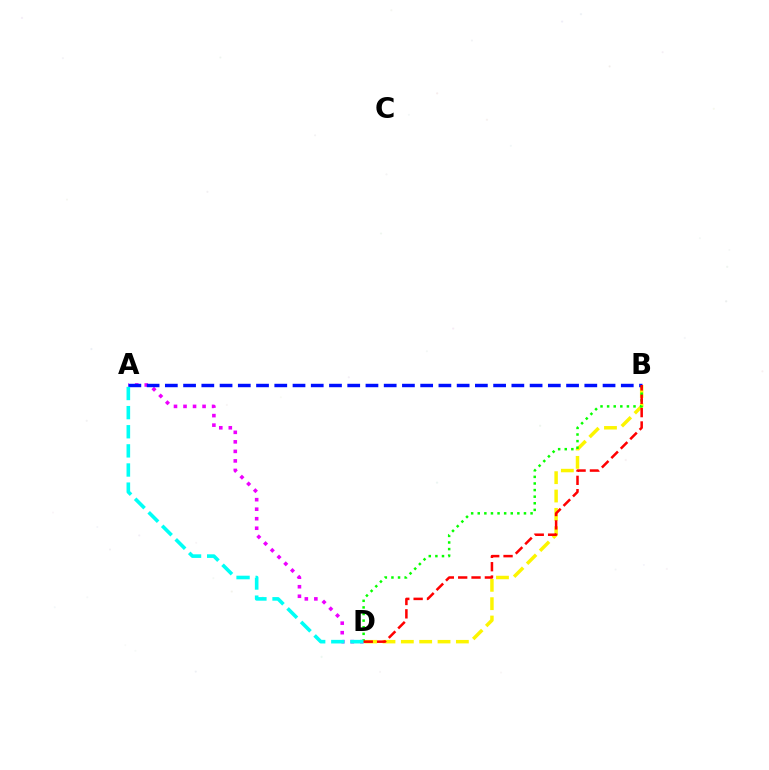{('B', 'D'): [{'color': '#fcf500', 'line_style': 'dashed', 'thickness': 2.49}, {'color': '#08ff00', 'line_style': 'dotted', 'thickness': 1.79}, {'color': '#ff0000', 'line_style': 'dashed', 'thickness': 1.81}], ('A', 'D'): [{'color': '#ee00ff', 'line_style': 'dotted', 'thickness': 2.59}, {'color': '#00fff6', 'line_style': 'dashed', 'thickness': 2.6}], ('A', 'B'): [{'color': '#0010ff', 'line_style': 'dashed', 'thickness': 2.48}]}